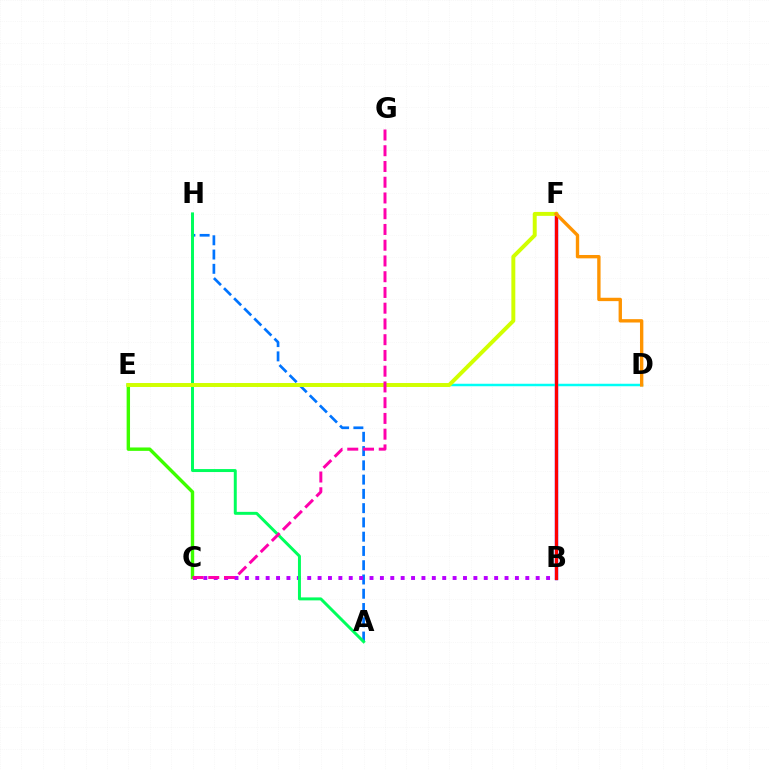{('B', 'F'): [{'color': '#2500ff', 'line_style': 'solid', 'thickness': 2.41}, {'color': '#ff0000', 'line_style': 'solid', 'thickness': 2.28}], ('D', 'E'): [{'color': '#00fff6', 'line_style': 'solid', 'thickness': 1.79}], ('A', 'H'): [{'color': '#0074ff', 'line_style': 'dashed', 'thickness': 1.94}, {'color': '#00ff5c', 'line_style': 'solid', 'thickness': 2.14}], ('B', 'C'): [{'color': '#b900ff', 'line_style': 'dotted', 'thickness': 2.82}], ('C', 'E'): [{'color': '#3dff00', 'line_style': 'solid', 'thickness': 2.45}], ('E', 'F'): [{'color': '#d1ff00', 'line_style': 'solid', 'thickness': 2.84}], ('C', 'G'): [{'color': '#ff00ac', 'line_style': 'dashed', 'thickness': 2.14}], ('D', 'F'): [{'color': '#ff9400', 'line_style': 'solid', 'thickness': 2.42}]}